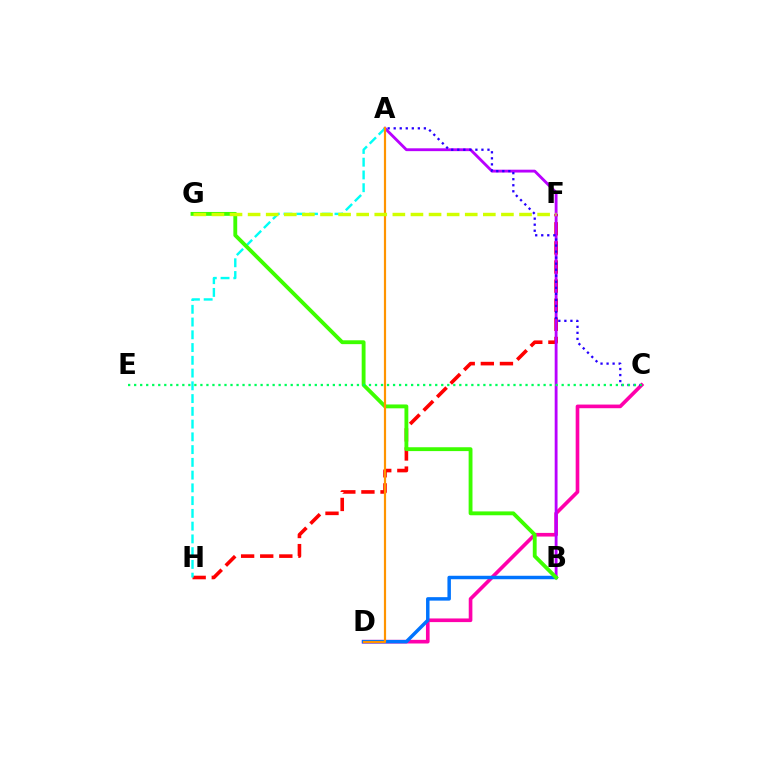{('C', 'D'): [{'color': '#ff00ac', 'line_style': 'solid', 'thickness': 2.63}], ('B', 'D'): [{'color': '#0074ff', 'line_style': 'solid', 'thickness': 2.5}], ('F', 'H'): [{'color': '#ff0000', 'line_style': 'dashed', 'thickness': 2.6}], ('A', 'B'): [{'color': '#b900ff', 'line_style': 'solid', 'thickness': 2.04}], ('A', 'C'): [{'color': '#2500ff', 'line_style': 'dotted', 'thickness': 1.64}], ('A', 'H'): [{'color': '#00fff6', 'line_style': 'dashed', 'thickness': 1.73}], ('B', 'G'): [{'color': '#3dff00', 'line_style': 'solid', 'thickness': 2.78}], ('C', 'E'): [{'color': '#00ff5c', 'line_style': 'dotted', 'thickness': 1.64}], ('A', 'D'): [{'color': '#ff9400', 'line_style': 'solid', 'thickness': 1.58}], ('F', 'G'): [{'color': '#d1ff00', 'line_style': 'dashed', 'thickness': 2.46}]}